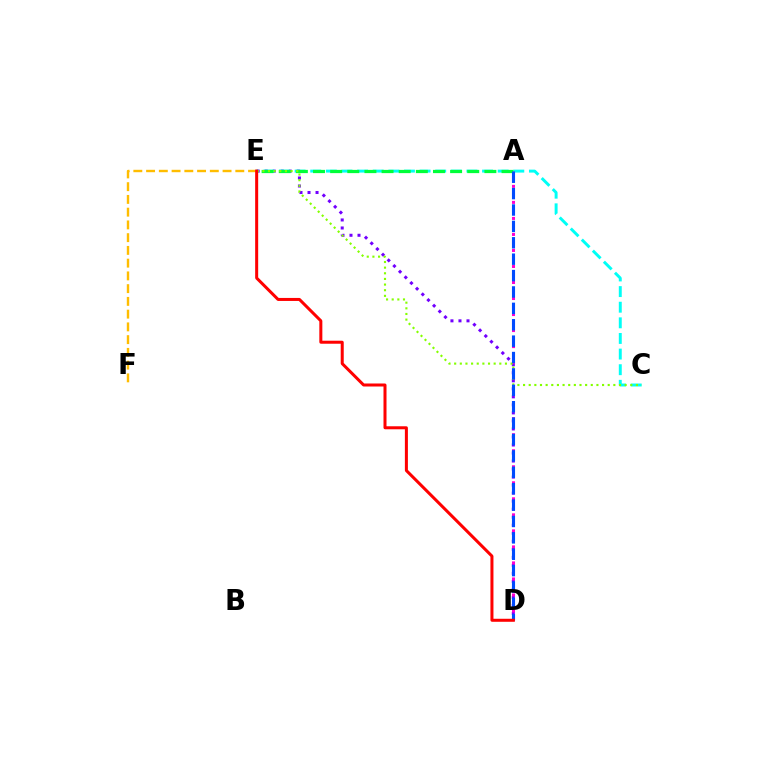{('D', 'E'): [{'color': '#7200ff', 'line_style': 'dotted', 'thickness': 2.18}, {'color': '#ff0000', 'line_style': 'solid', 'thickness': 2.17}], ('C', 'E'): [{'color': '#00fff6', 'line_style': 'dashed', 'thickness': 2.12}, {'color': '#84ff00', 'line_style': 'dotted', 'thickness': 1.53}], ('E', 'F'): [{'color': '#ffbd00', 'line_style': 'dashed', 'thickness': 1.73}], ('A', 'D'): [{'color': '#ff00cf', 'line_style': 'dotted', 'thickness': 2.18}, {'color': '#004bff', 'line_style': 'dashed', 'thickness': 2.23}], ('A', 'E'): [{'color': '#00ff39', 'line_style': 'dashed', 'thickness': 2.33}]}